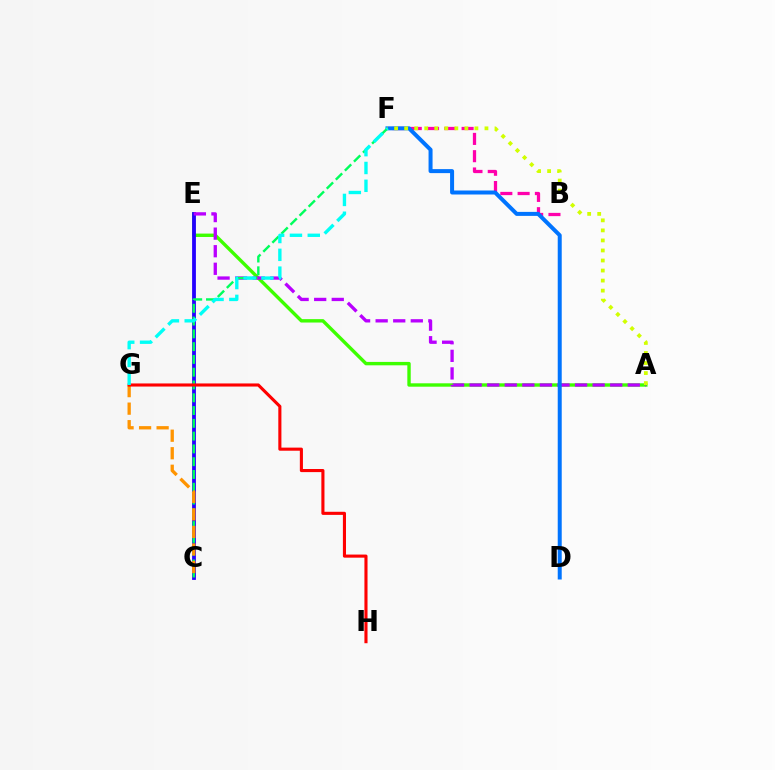{('A', 'E'): [{'color': '#3dff00', 'line_style': 'solid', 'thickness': 2.44}, {'color': '#b900ff', 'line_style': 'dashed', 'thickness': 2.39}], ('B', 'F'): [{'color': '#ff00ac', 'line_style': 'dashed', 'thickness': 2.35}], ('C', 'E'): [{'color': '#2500ff', 'line_style': 'solid', 'thickness': 2.74}], ('D', 'F'): [{'color': '#0074ff', 'line_style': 'solid', 'thickness': 2.88}], ('C', 'F'): [{'color': '#00ff5c', 'line_style': 'dashed', 'thickness': 1.74}], ('C', 'G'): [{'color': '#ff9400', 'line_style': 'dashed', 'thickness': 2.38}], ('G', 'H'): [{'color': '#ff0000', 'line_style': 'solid', 'thickness': 2.23}], ('A', 'F'): [{'color': '#d1ff00', 'line_style': 'dotted', 'thickness': 2.73}], ('F', 'G'): [{'color': '#00fff6', 'line_style': 'dashed', 'thickness': 2.42}]}